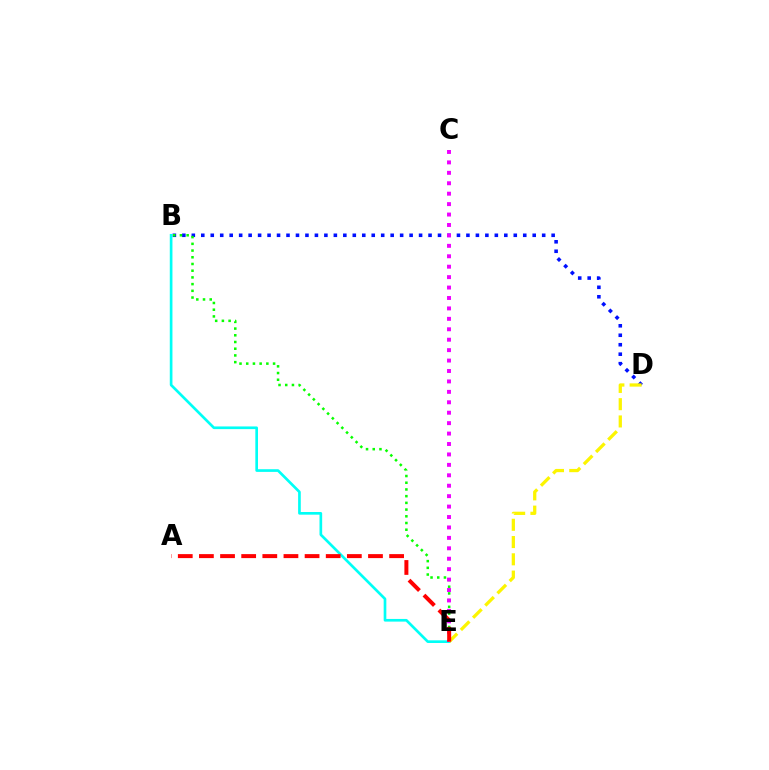{('B', 'D'): [{'color': '#0010ff', 'line_style': 'dotted', 'thickness': 2.57}], ('B', 'E'): [{'color': '#00fff6', 'line_style': 'solid', 'thickness': 1.92}, {'color': '#08ff00', 'line_style': 'dotted', 'thickness': 1.82}], ('C', 'E'): [{'color': '#ee00ff', 'line_style': 'dotted', 'thickness': 2.83}], ('D', 'E'): [{'color': '#fcf500', 'line_style': 'dashed', 'thickness': 2.35}], ('A', 'E'): [{'color': '#ff0000', 'line_style': 'dashed', 'thickness': 2.87}]}